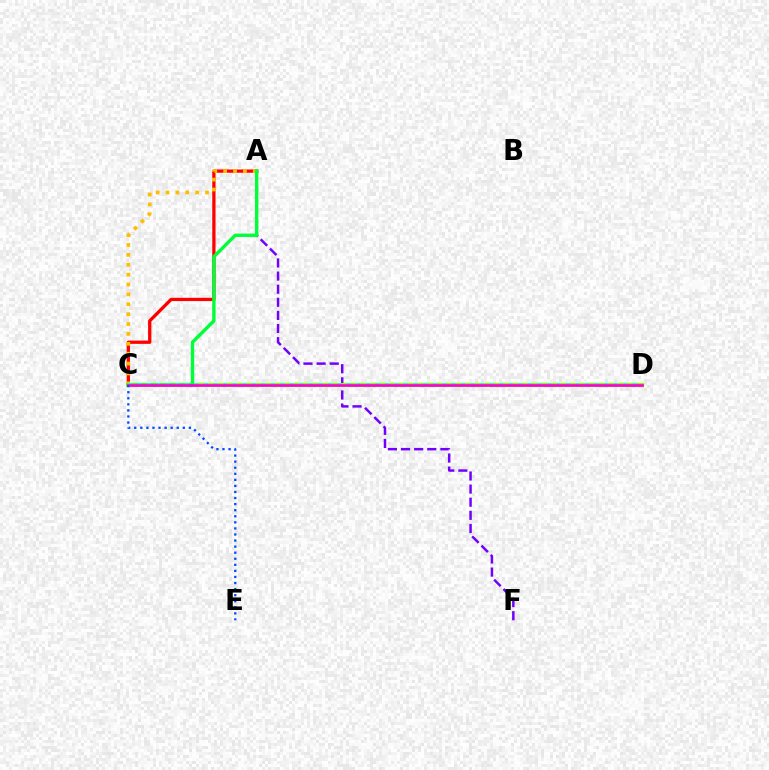{('A', 'C'): [{'color': '#ff0000', 'line_style': 'solid', 'thickness': 2.36}, {'color': '#ffbd00', 'line_style': 'dotted', 'thickness': 2.69}, {'color': '#00ff39', 'line_style': 'solid', 'thickness': 2.44}], ('A', 'F'): [{'color': '#7200ff', 'line_style': 'dashed', 'thickness': 1.78}], ('C', 'D'): [{'color': '#84ff00', 'line_style': 'solid', 'thickness': 2.99}, {'color': '#00fff6', 'line_style': 'dotted', 'thickness': 2.59}, {'color': '#ff00cf', 'line_style': 'solid', 'thickness': 1.9}], ('C', 'E'): [{'color': '#004bff', 'line_style': 'dotted', 'thickness': 1.65}]}